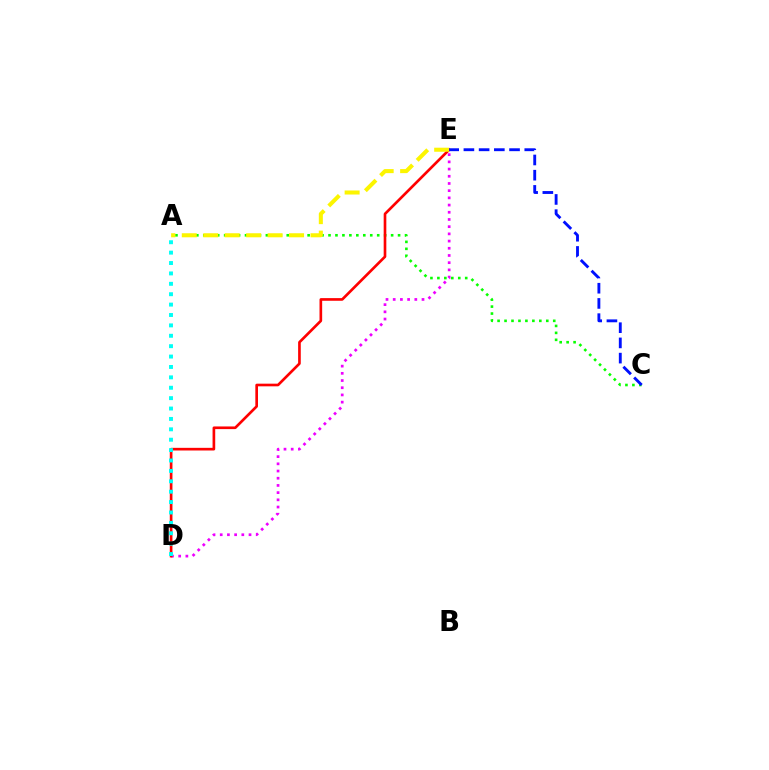{('A', 'C'): [{'color': '#08ff00', 'line_style': 'dotted', 'thickness': 1.89}], ('D', 'E'): [{'color': '#ee00ff', 'line_style': 'dotted', 'thickness': 1.96}, {'color': '#ff0000', 'line_style': 'solid', 'thickness': 1.91}], ('A', 'E'): [{'color': '#fcf500', 'line_style': 'dashed', 'thickness': 2.91}], ('A', 'D'): [{'color': '#00fff6', 'line_style': 'dotted', 'thickness': 2.82}], ('C', 'E'): [{'color': '#0010ff', 'line_style': 'dashed', 'thickness': 2.07}]}